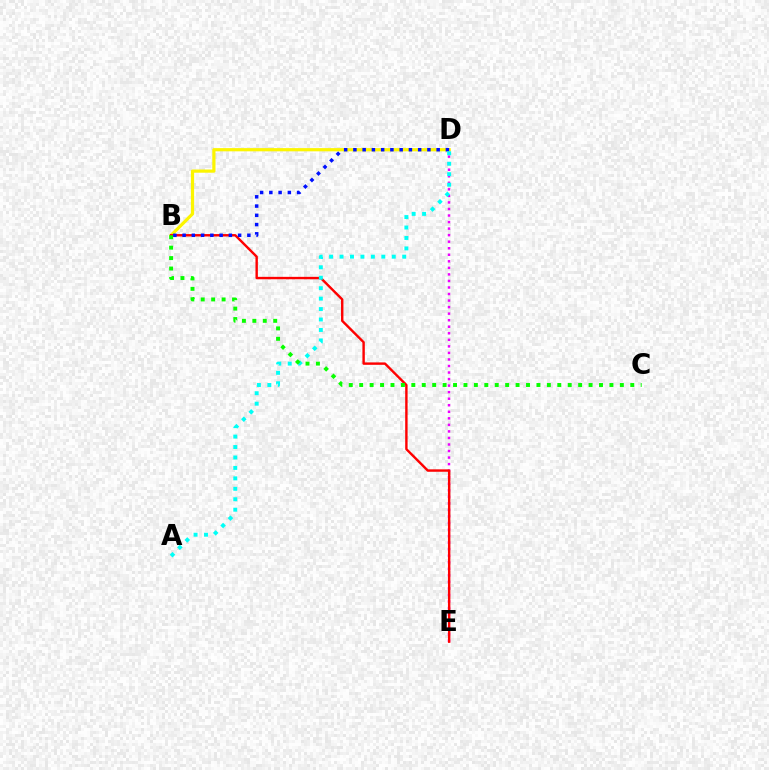{('D', 'E'): [{'color': '#ee00ff', 'line_style': 'dotted', 'thickness': 1.78}], ('B', 'D'): [{'color': '#fcf500', 'line_style': 'solid', 'thickness': 2.31}, {'color': '#0010ff', 'line_style': 'dotted', 'thickness': 2.51}], ('B', 'E'): [{'color': '#ff0000', 'line_style': 'solid', 'thickness': 1.73}], ('A', 'D'): [{'color': '#00fff6', 'line_style': 'dotted', 'thickness': 2.84}], ('B', 'C'): [{'color': '#08ff00', 'line_style': 'dotted', 'thickness': 2.83}]}